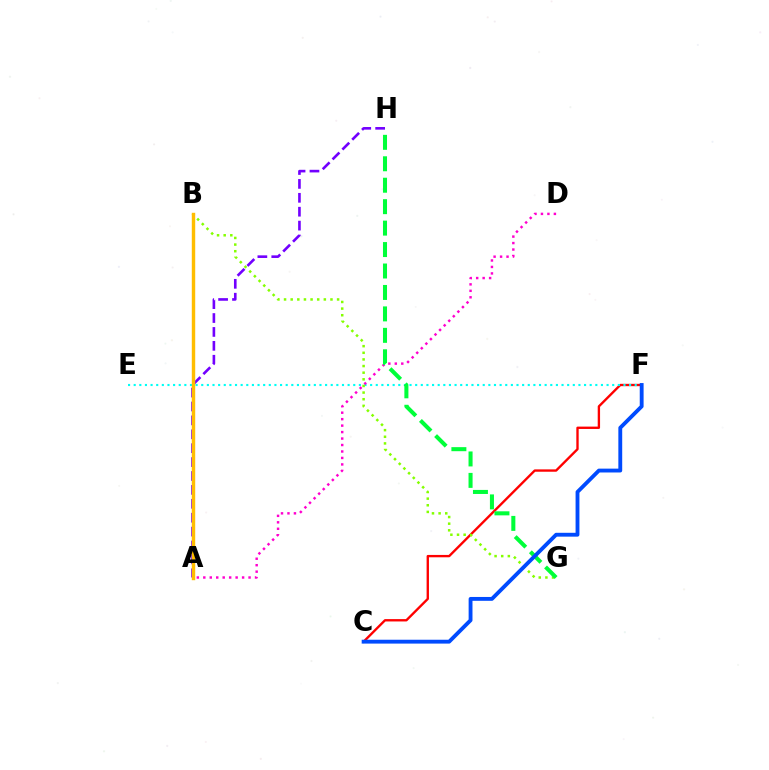{('A', 'H'): [{'color': '#7200ff', 'line_style': 'dashed', 'thickness': 1.89}], ('C', 'F'): [{'color': '#ff0000', 'line_style': 'solid', 'thickness': 1.7}, {'color': '#004bff', 'line_style': 'solid', 'thickness': 2.77}], ('E', 'F'): [{'color': '#00fff6', 'line_style': 'dotted', 'thickness': 1.53}], ('A', 'D'): [{'color': '#ff00cf', 'line_style': 'dotted', 'thickness': 1.76}], ('B', 'G'): [{'color': '#84ff00', 'line_style': 'dotted', 'thickness': 1.8}], ('G', 'H'): [{'color': '#00ff39', 'line_style': 'dashed', 'thickness': 2.91}], ('A', 'B'): [{'color': '#ffbd00', 'line_style': 'solid', 'thickness': 2.47}]}